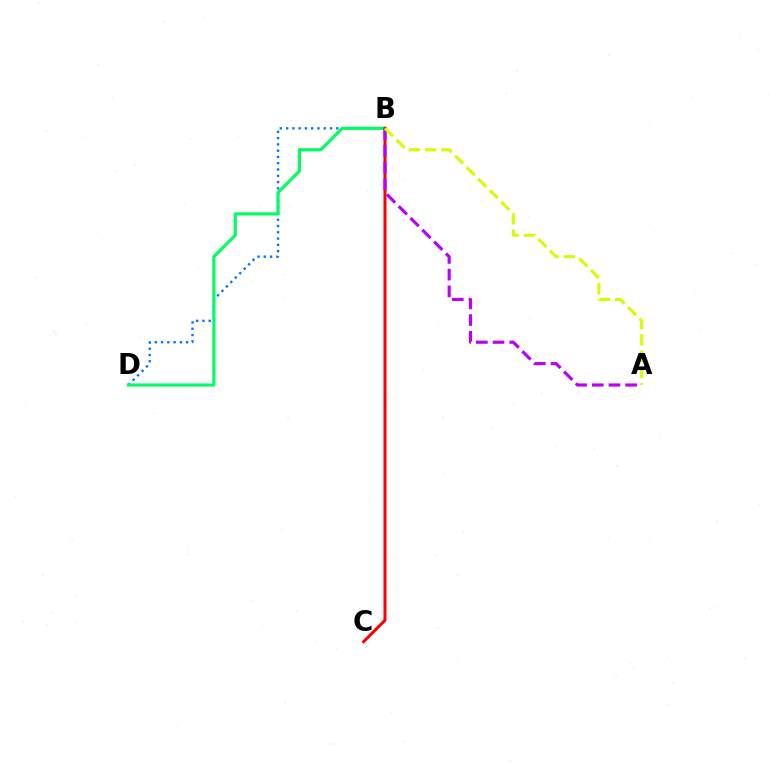{('B', 'D'): [{'color': '#0074ff', 'line_style': 'dotted', 'thickness': 1.71}, {'color': '#00ff5c', 'line_style': 'solid', 'thickness': 2.25}], ('B', 'C'): [{'color': '#ff0000', 'line_style': 'solid', 'thickness': 2.17}], ('A', 'B'): [{'color': '#b900ff', 'line_style': 'dashed', 'thickness': 2.27}, {'color': '#d1ff00', 'line_style': 'dashed', 'thickness': 2.21}]}